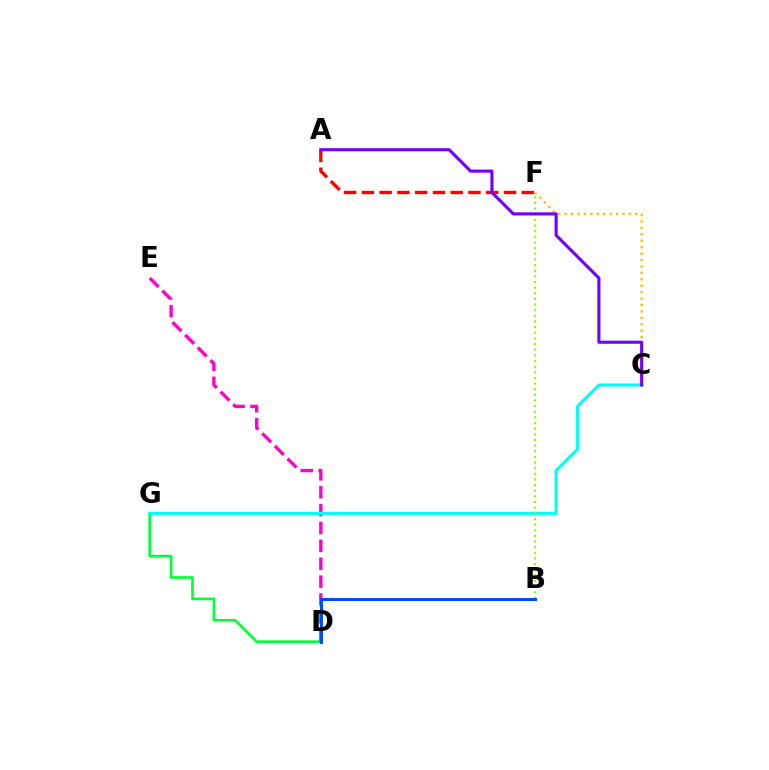{('D', 'G'): [{'color': '#00ff39', 'line_style': 'solid', 'thickness': 1.91}], ('A', 'F'): [{'color': '#ff0000', 'line_style': 'dashed', 'thickness': 2.41}], ('D', 'E'): [{'color': '#ff00cf', 'line_style': 'dashed', 'thickness': 2.43}], ('C', 'F'): [{'color': '#ffbd00', 'line_style': 'dotted', 'thickness': 1.75}], ('C', 'G'): [{'color': '#00fff6', 'line_style': 'solid', 'thickness': 2.24}], ('B', 'F'): [{'color': '#84ff00', 'line_style': 'dotted', 'thickness': 1.53}], ('B', 'D'): [{'color': '#004bff', 'line_style': 'solid', 'thickness': 2.19}], ('A', 'C'): [{'color': '#7200ff', 'line_style': 'solid', 'thickness': 2.24}]}